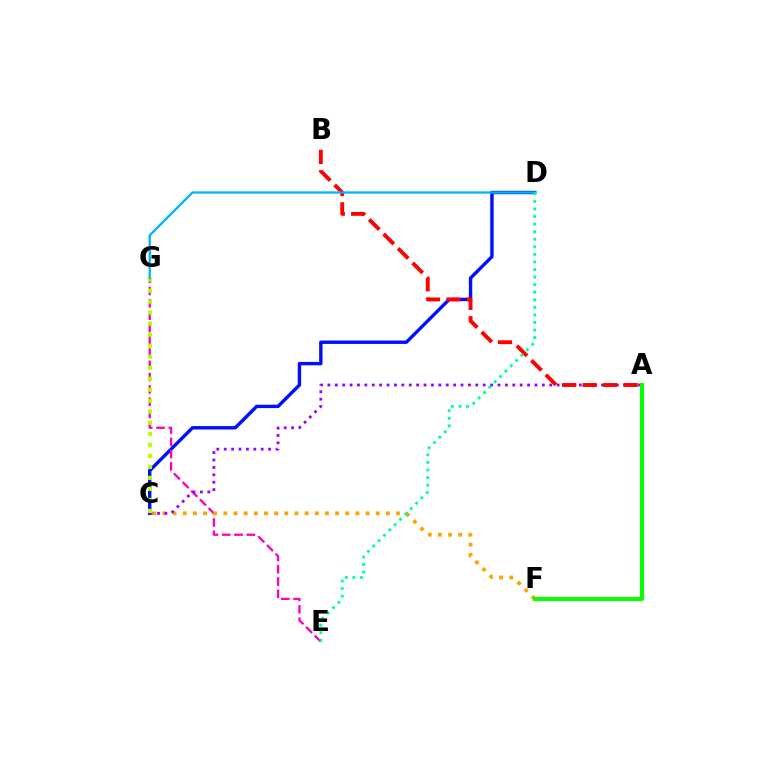{('C', 'D'): [{'color': '#0010ff', 'line_style': 'solid', 'thickness': 2.45}], ('E', 'G'): [{'color': '#ff00bd', 'line_style': 'dashed', 'thickness': 1.67}], ('C', 'F'): [{'color': '#ffa500', 'line_style': 'dotted', 'thickness': 2.76}], ('A', 'C'): [{'color': '#9b00ff', 'line_style': 'dotted', 'thickness': 2.01}], ('A', 'B'): [{'color': '#ff0000', 'line_style': 'dashed', 'thickness': 2.78}], ('C', 'G'): [{'color': '#b3ff00', 'line_style': 'dotted', 'thickness': 2.99}], ('A', 'F'): [{'color': '#08ff00', 'line_style': 'solid', 'thickness': 2.94}], ('D', 'G'): [{'color': '#00b5ff', 'line_style': 'solid', 'thickness': 1.67}], ('D', 'E'): [{'color': '#00ff9d', 'line_style': 'dotted', 'thickness': 2.06}]}